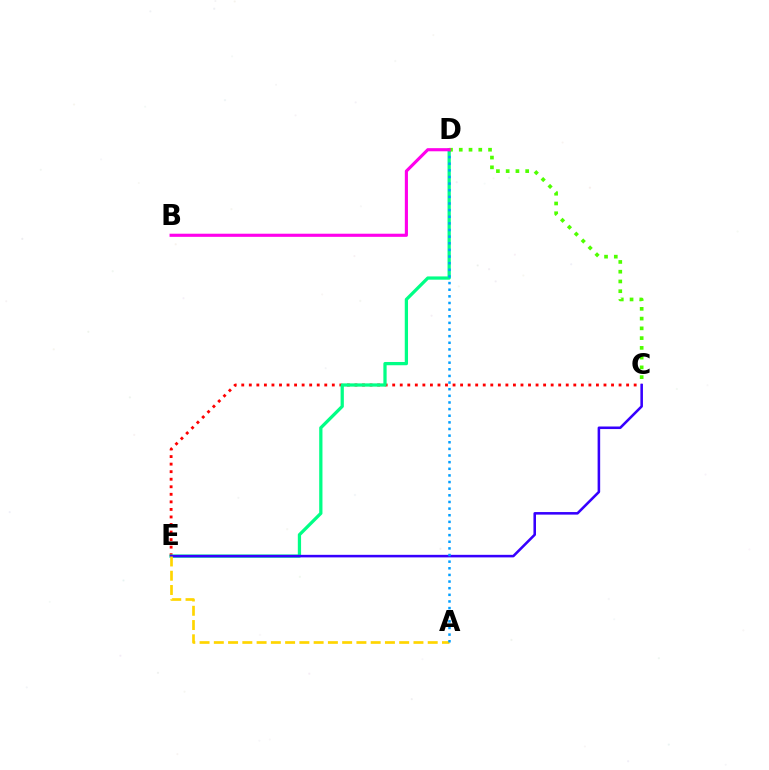{('C', 'E'): [{'color': '#ff0000', 'line_style': 'dotted', 'thickness': 2.05}, {'color': '#3700ff', 'line_style': 'solid', 'thickness': 1.84}], ('D', 'E'): [{'color': '#00ff86', 'line_style': 'solid', 'thickness': 2.35}], ('A', 'E'): [{'color': '#ffd500', 'line_style': 'dashed', 'thickness': 1.94}], ('A', 'D'): [{'color': '#009eff', 'line_style': 'dotted', 'thickness': 1.8}], ('C', 'D'): [{'color': '#4fff00', 'line_style': 'dotted', 'thickness': 2.65}], ('B', 'D'): [{'color': '#ff00ed', 'line_style': 'solid', 'thickness': 2.25}]}